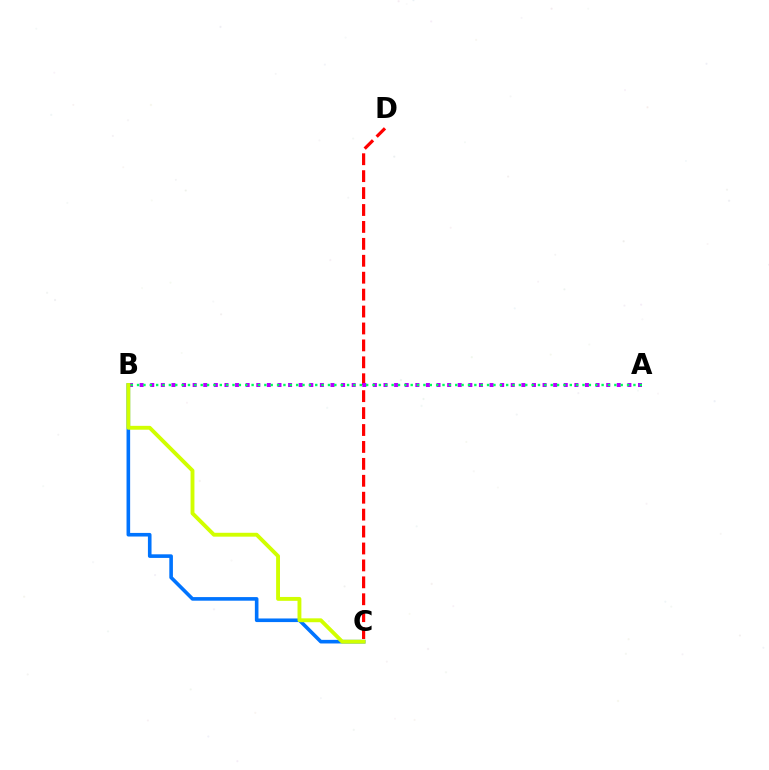{('B', 'C'): [{'color': '#0074ff', 'line_style': 'solid', 'thickness': 2.6}, {'color': '#d1ff00', 'line_style': 'solid', 'thickness': 2.79}], ('C', 'D'): [{'color': '#ff0000', 'line_style': 'dashed', 'thickness': 2.3}], ('A', 'B'): [{'color': '#b900ff', 'line_style': 'dotted', 'thickness': 2.88}, {'color': '#00ff5c', 'line_style': 'dotted', 'thickness': 1.73}]}